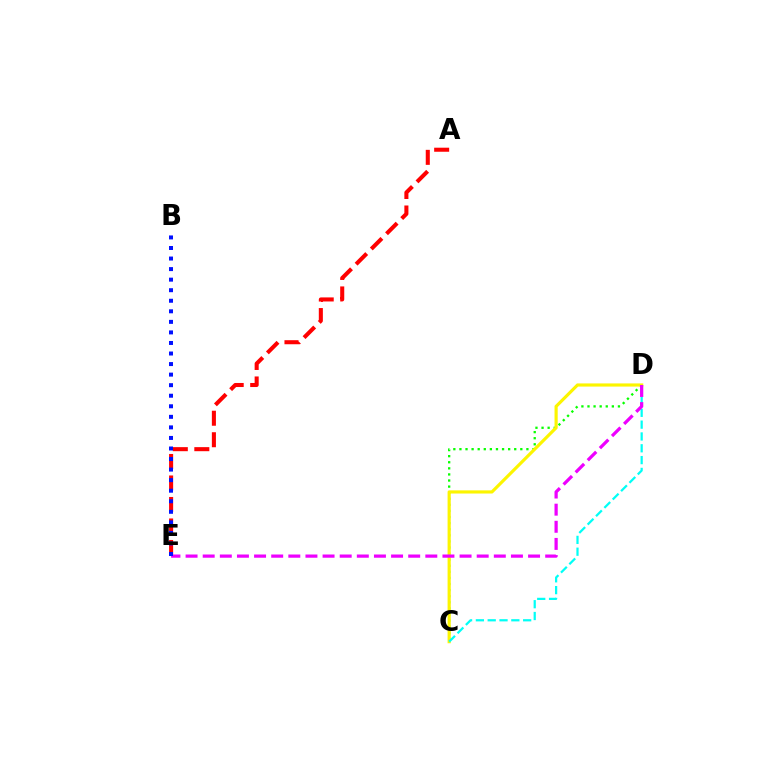{('A', 'E'): [{'color': '#ff0000', 'line_style': 'dashed', 'thickness': 2.92}], ('C', 'D'): [{'color': '#08ff00', 'line_style': 'dotted', 'thickness': 1.65}, {'color': '#fcf500', 'line_style': 'solid', 'thickness': 2.28}, {'color': '#00fff6', 'line_style': 'dashed', 'thickness': 1.61}], ('D', 'E'): [{'color': '#ee00ff', 'line_style': 'dashed', 'thickness': 2.33}], ('B', 'E'): [{'color': '#0010ff', 'line_style': 'dotted', 'thickness': 2.87}]}